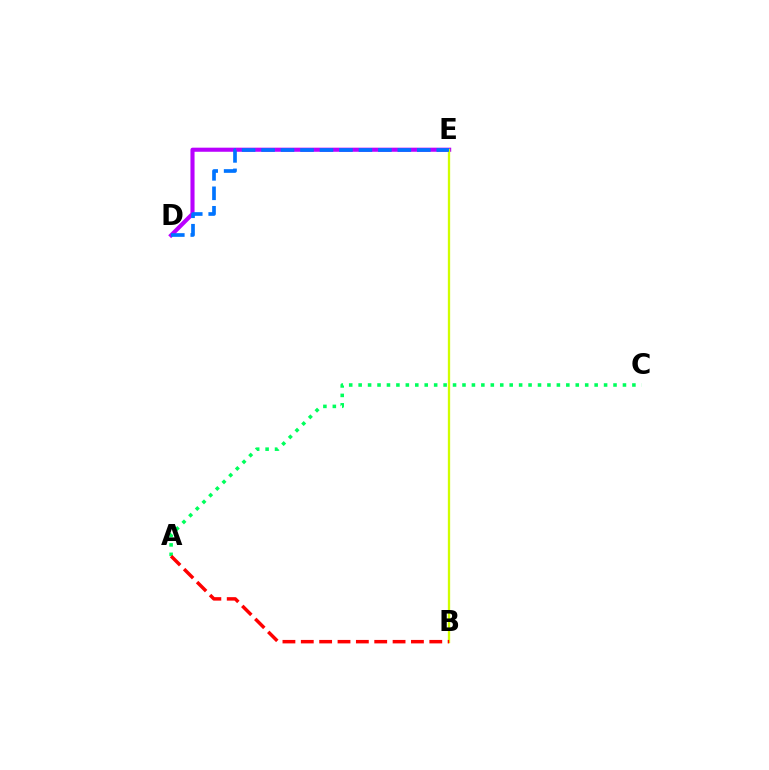{('D', 'E'): [{'color': '#b900ff', 'line_style': 'solid', 'thickness': 2.95}, {'color': '#0074ff', 'line_style': 'dashed', 'thickness': 2.65}], ('A', 'C'): [{'color': '#00ff5c', 'line_style': 'dotted', 'thickness': 2.56}], ('B', 'E'): [{'color': '#d1ff00', 'line_style': 'solid', 'thickness': 1.67}], ('A', 'B'): [{'color': '#ff0000', 'line_style': 'dashed', 'thickness': 2.49}]}